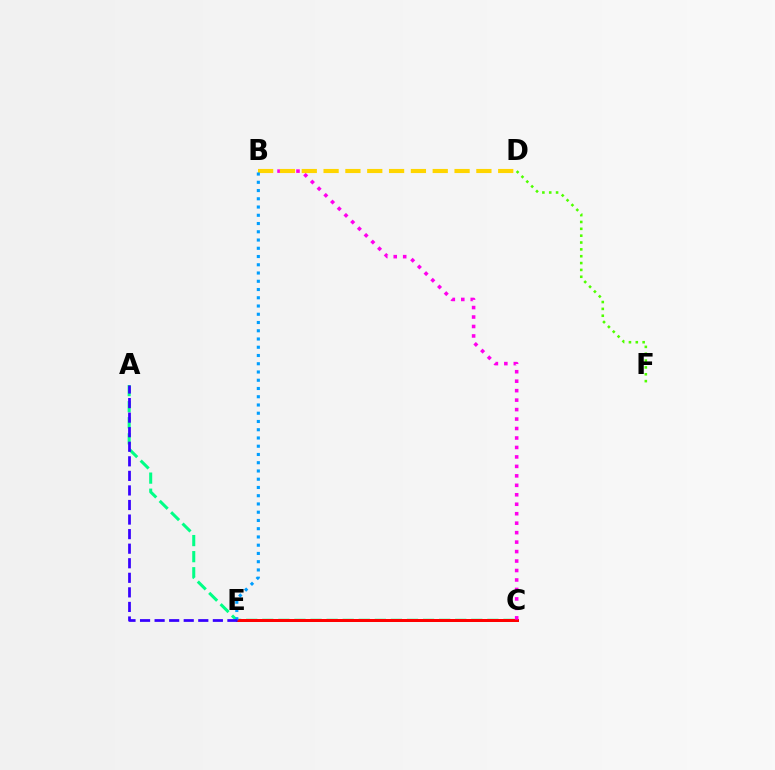{('A', 'C'): [{'color': '#00ff86', 'line_style': 'dashed', 'thickness': 2.18}], ('C', 'E'): [{'color': '#ff0000', 'line_style': 'solid', 'thickness': 2.15}], ('B', 'C'): [{'color': '#ff00ed', 'line_style': 'dotted', 'thickness': 2.57}], ('B', 'D'): [{'color': '#ffd500', 'line_style': 'dashed', 'thickness': 2.97}], ('B', 'E'): [{'color': '#009eff', 'line_style': 'dotted', 'thickness': 2.24}], ('A', 'E'): [{'color': '#3700ff', 'line_style': 'dashed', 'thickness': 1.98}], ('D', 'F'): [{'color': '#4fff00', 'line_style': 'dotted', 'thickness': 1.86}]}